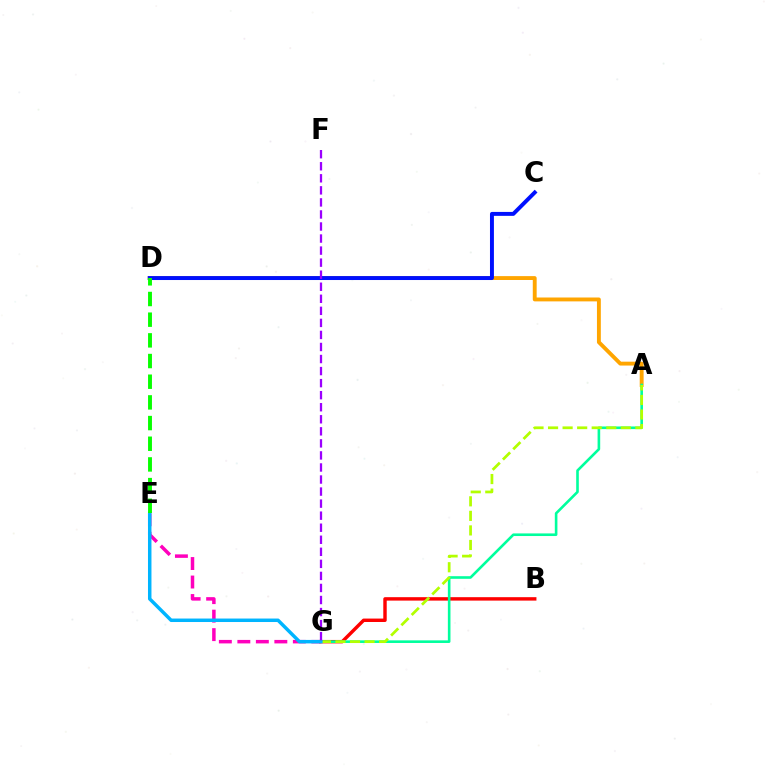{('A', 'D'): [{'color': '#ffa500', 'line_style': 'solid', 'thickness': 2.79}], ('B', 'G'): [{'color': '#ff0000', 'line_style': 'solid', 'thickness': 2.47}], ('E', 'G'): [{'color': '#ff00bd', 'line_style': 'dashed', 'thickness': 2.51}, {'color': '#00b5ff', 'line_style': 'solid', 'thickness': 2.5}], ('A', 'G'): [{'color': '#00ff9d', 'line_style': 'solid', 'thickness': 1.88}, {'color': '#b3ff00', 'line_style': 'dashed', 'thickness': 1.98}], ('C', 'D'): [{'color': '#0010ff', 'line_style': 'solid', 'thickness': 2.83}], ('F', 'G'): [{'color': '#9b00ff', 'line_style': 'dashed', 'thickness': 1.64}], ('D', 'E'): [{'color': '#08ff00', 'line_style': 'dashed', 'thickness': 2.81}]}